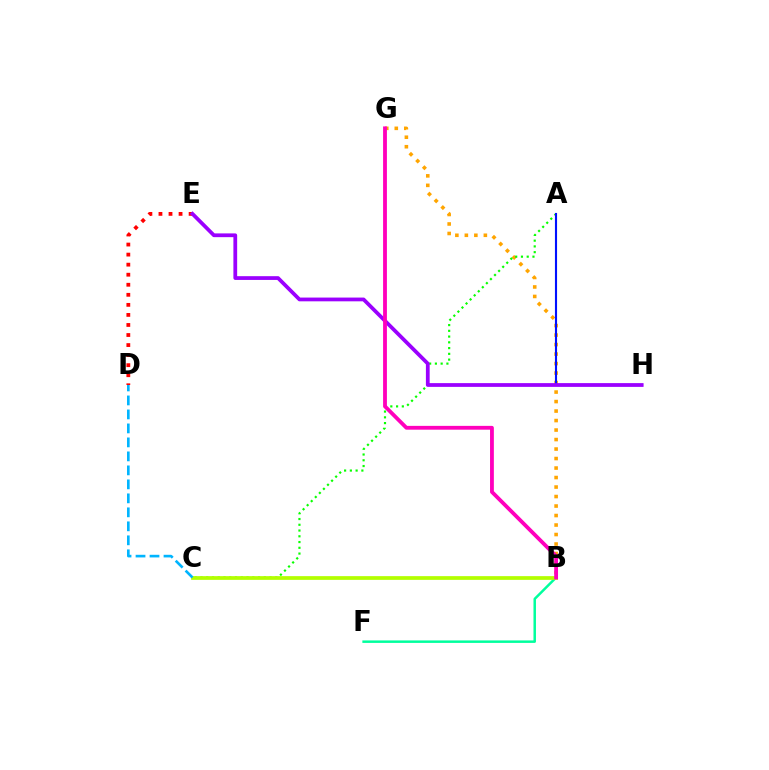{('B', 'G'): [{'color': '#ffa500', 'line_style': 'dotted', 'thickness': 2.58}, {'color': '#ff00bd', 'line_style': 'solid', 'thickness': 2.75}], ('A', 'C'): [{'color': '#08ff00', 'line_style': 'dotted', 'thickness': 1.56}], ('B', 'F'): [{'color': '#00ff9d', 'line_style': 'solid', 'thickness': 1.79}], ('D', 'E'): [{'color': '#ff0000', 'line_style': 'dotted', 'thickness': 2.73}], ('A', 'H'): [{'color': '#0010ff', 'line_style': 'solid', 'thickness': 1.53}], ('E', 'H'): [{'color': '#9b00ff', 'line_style': 'solid', 'thickness': 2.71}], ('B', 'C'): [{'color': '#b3ff00', 'line_style': 'solid', 'thickness': 2.69}], ('C', 'D'): [{'color': '#00b5ff', 'line_style': 'dashed', 'thickness': 1.9}]}